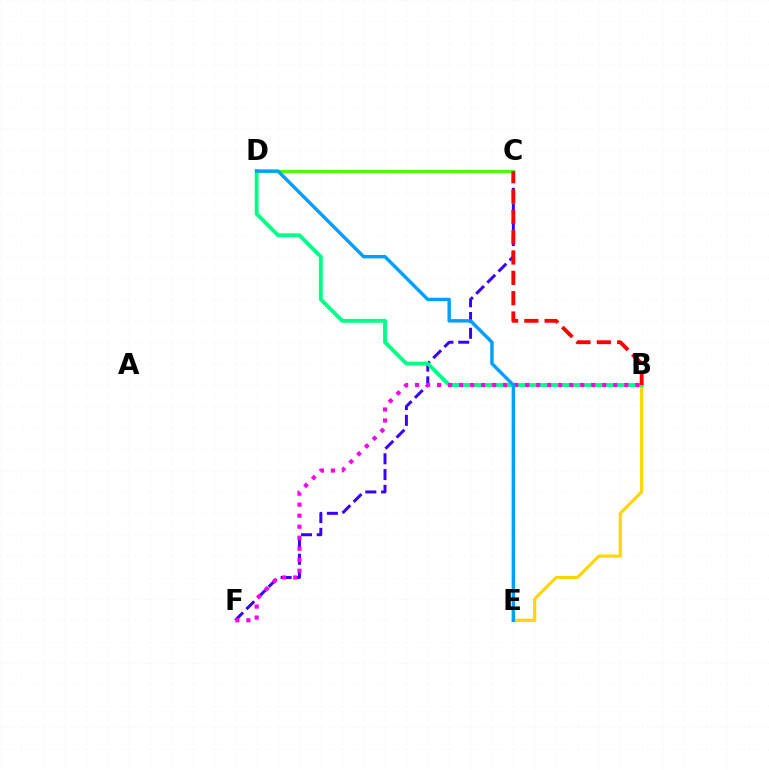{('C', 'F'): [{'color': '#3700ff', 'line_style': 'dashed', 'thickness': 2.14}], ('B', 'E'): [{'color': '#ffd500', 'line_style': 'solid', 'thickness': 2.25}], ('C', 'D'): [{'color': '#4fff00', 'line_style': 'solid', 'thickness': 2.29}], ('B', 'D'): [{'color': '#00ff86', 'line_style': 'solid', 'thickness': 2.77}], ('B', 'F'): [{'color': '#ff00ed', 'line_style': 'dotted', 'thickness': 2.99}], ('D', 'E'): [{'color': '#009eff', 'line_style': 'solid', 'thickness': 2.46}], ('B', 'C'): [{'color': '#ff0000', 'line_style': 'dashed', 'thickness': 2.76}]}